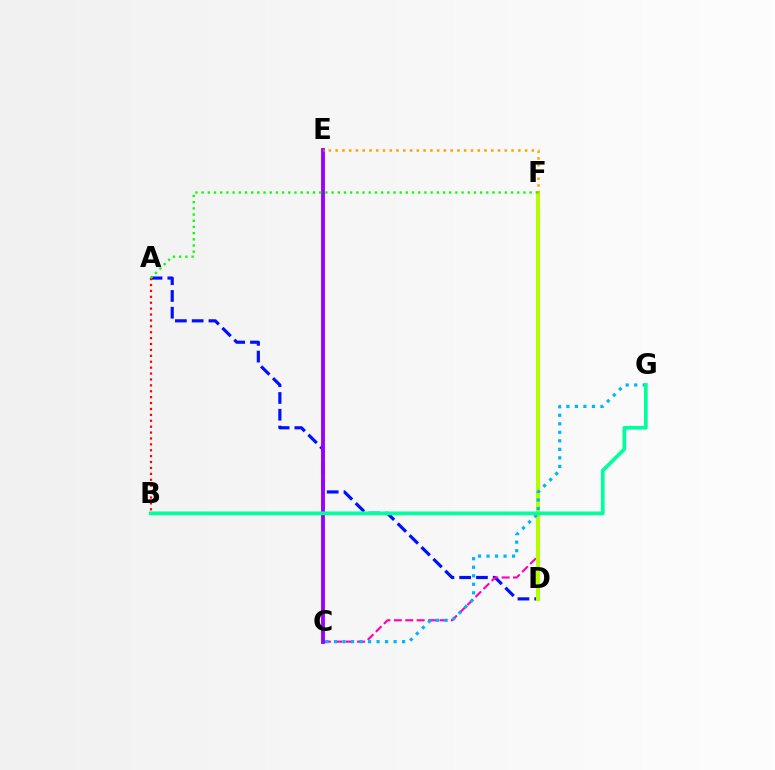{('A', 'D'): [{'color': '#0010ff', 'line_style': 'dashed', 'thickness': 2.28}], ('C', 'F'): [{'color': '#ff00bd', 'line_style': 'dashed', 'thickness': 1.55}], ('A', 'B'): [{'color': '#ff0000', 'line_style': 'dotted', 'thickness': 1.6}], ('C', 'E'): [{'color': '#9b00ff', 'line_style': 'solid', 'thickness': 2.79}], ('D', 'F'): [{'color': '#b3ff00', 'line_style': 'solid', 'thickness': 2.94}], ('A', 'F'): [{'color': '#08ff00', 'line_style': 'dotted', 'thickness': 1.68}], ('C', 'G'): [{'color': '#00b5ff', 'line_style': 'dotted', 'thickness': 2.31}], ('B', 'G'): [{'color': '#00ff9d', 'line_style': 'solid', 'thickness': 2.68}], ('E', 'F'): [{'color': '#ffa500', 'line_style': 'dotted', 'thickness': 1.84}]}